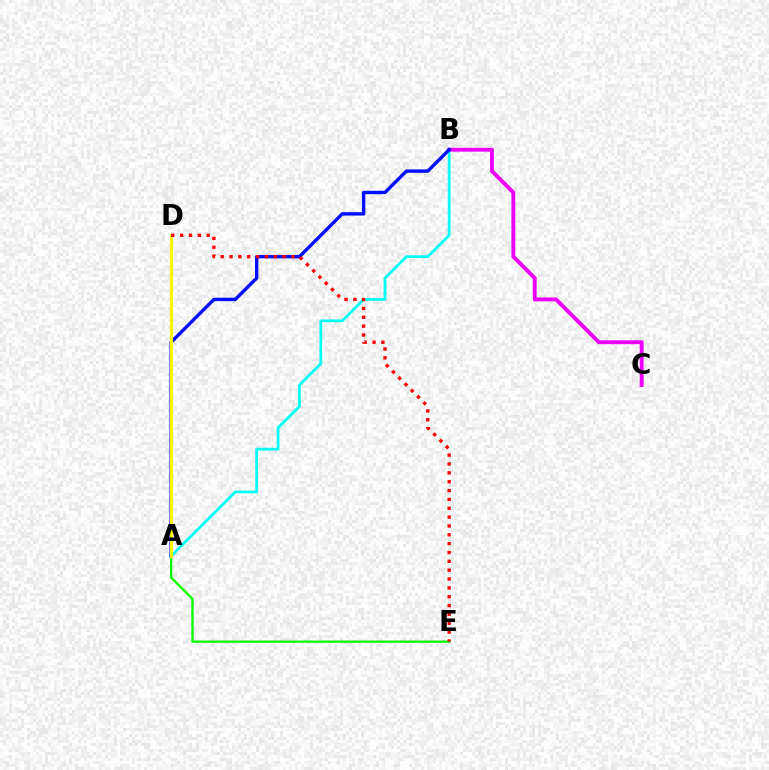{('A', 'B'): [{'color': '#00fff6', 'line_style': 'solid', 'thickness': 1.99}, {'color': '#0010ff', 'line_style': 'solid', 'thickness': 2.44}], ('A', 'E'): [{'color': '#08ff00', 'line_style': 'solid', 'thickness': 1.68}], ('B', 'C'): [{'color': '#ee00ff', 'line_style': 'solid', 'thickness': 2.79}], ('A', 'D'): [{'color': '#fcf500', 'line_style': 'solid', 'thickness': 2.26}], ('D', 'E'): [{'color': '#ff0000', 'line_style': 'dotted', 'thickness': 2.4}]}